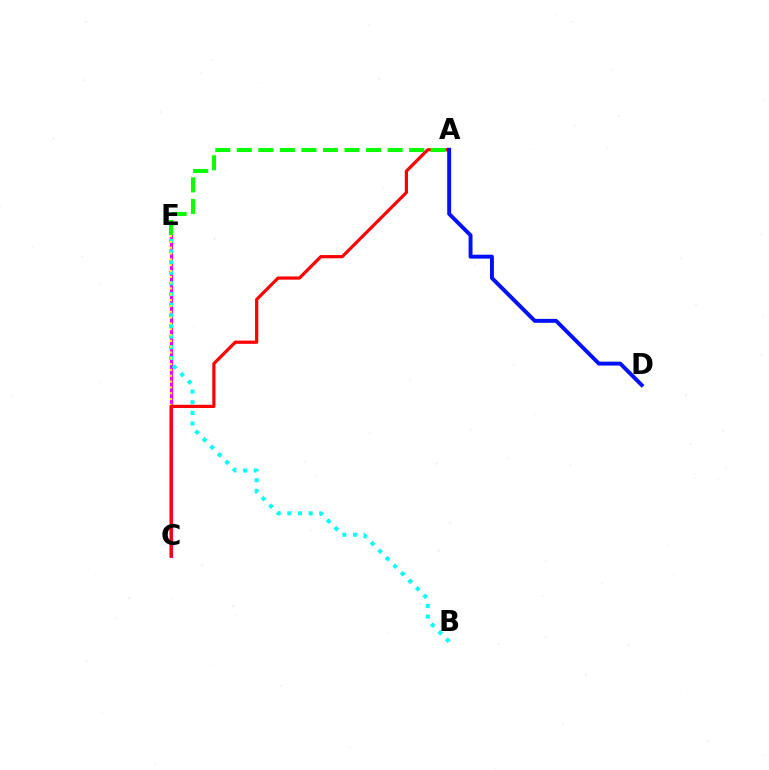{('C', 'E'): [{'color': '#ee00ff', 'line_style': 'solid', 'thickness': 2.26}, {'color': '#fcf500', 'line_style': 'dotted', 'thickness': 1.58}], ('B', 'E'): [{'color': '#00fff6', 'line_style': 'dotted', 'thickness': 2.89}], ('A', 'C'): [{'color': '#ff0000', 'line_style': 'solid', 'thickness': 2.31}], ('A', 'D'): [{'color': '#0010ff', 'line_style': 'solid', 'thickness': 2.82}], ('A', 'E'): [{'color': '#08ff00', 'line_style': 'dashed', 'thickness': 2.93}]}